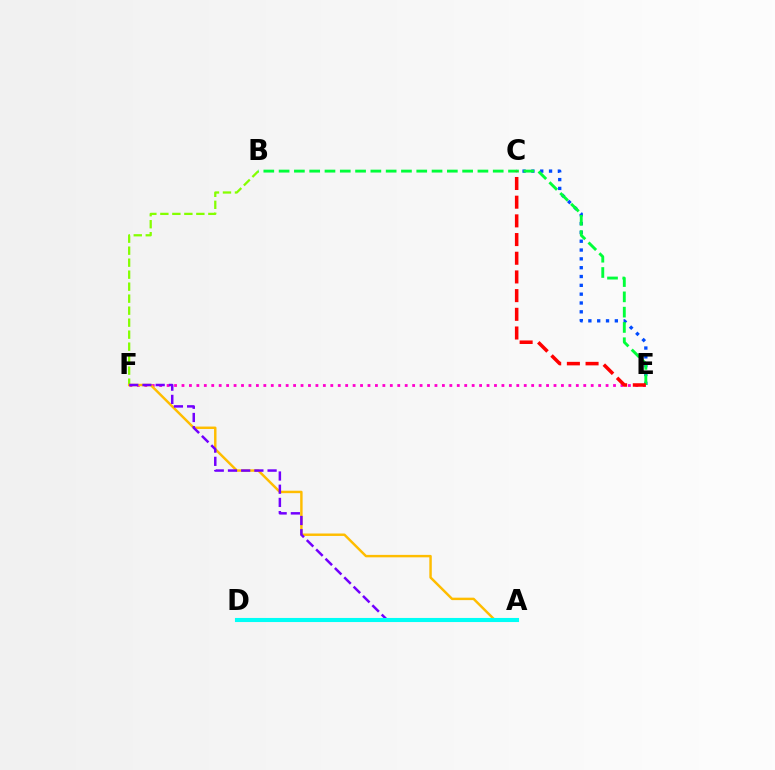{('B', 'F'): [{'color': '#84ff00', 'line_style': 'dashed', 'thickness': 1.63}], ('E', 'F'): [{'color': '#ff00cf', 'line_style': 'dotted', 'thickness': 2.02}], ('C', 'E'): [{'color': '#004bff', 'line_style': 'dotted', 'thickness': 2.4}, {'color': '#ff0000', 'line_style': 'dashed', 'thickness': 2.54}], ('B', 'E'): [{'color': '#00ff39', 'line_style': 'dashed', 'thickness': 2.08}], ('A', 'F'): [{'color': '#ffbd00', 'line_style': 'solid', 'thickness': 1.76}, {'color': '#7200ff', 'line_style': 'dashed', 'thickness': 1.79}], ('A', 'D'): [{'color': '#00fff6', 'line_style': 'solid', 'thickness': 2.94}]}